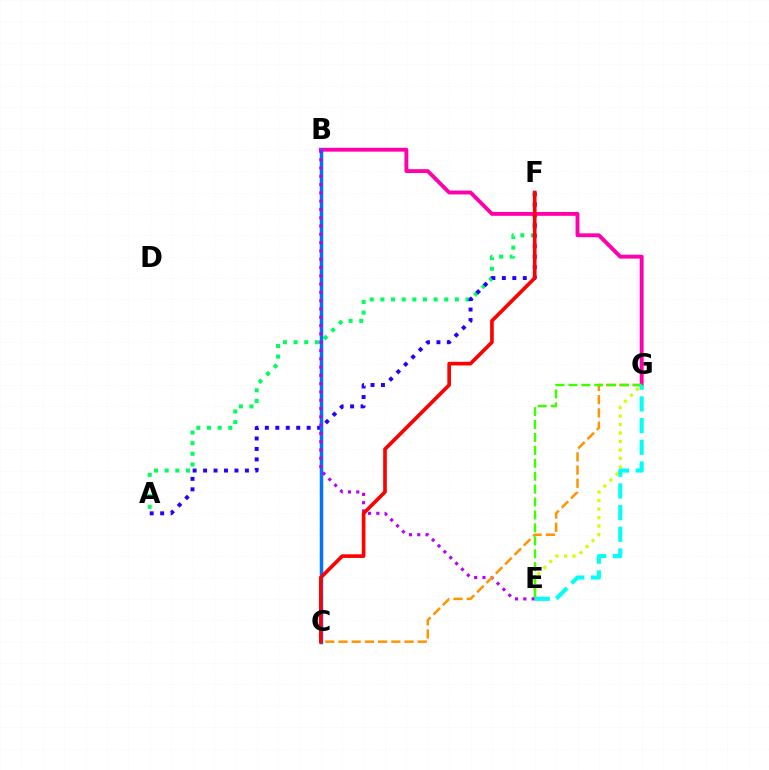{('A', 'F'): [{'color': '#00ff5c', 'line_style': 'dotted', 'thickness': 2.89}, {'color': '#2500ff', 'line_style': 'dotted', 'thickness': 2.84}], ('E', 'G'): [{'color': '#d1ff00', 'line_style': 'dotted', 'thickness': 2.31}, {'color': '#3dff00', 'line_style': 'dashed', 'thickness': 1.75}, {'color': '#00fff6', 'line_style': 'dashed', 'thickness': 2.94}], ('B', 'G'): [{'color': '#ff00ac', 'line_style': 'solid', 'thickness': 2.79}], ('B', 'C'): [{'color': '#0074ff', 'line_style': 'solid', 'thickness': 2.52}], ('B', 'E'): [{'color': '#b900ff', 'line_style': 'dotted', 'thickness': 2.25}], ('C', 'G'): [{'color': '#ff9400', 'line_style': 'dashed', 'thickness': 1.79}], ('C', 'F'): [{'color': '#ff0000', 'line_style': 'solid', 'thickness': 2.62}]}